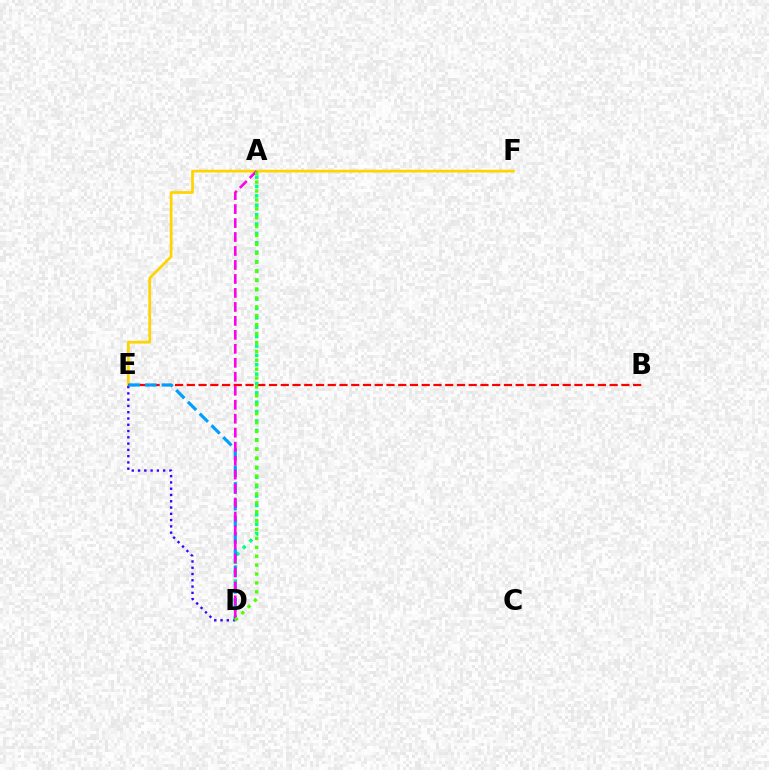{('E', 'F'): [{'color': '#ffd500', 'line_style': 'solid', 'thickness': 1.98}], ('B', 'E'): [{'color': '#ff0000', 'line_style': 'dashed', 'thickness': 1.6}], ('D', 'E'): [{'color': '#3700ff', 'line_style': 'dotted', 'thickness': 1.71}, {'color': '#009eff', 'line_style': 'dashed', 'thickness': 2.26}], ('A', 'D'): [{'color': '#00ff86', 'line_style': 'dotted', 'thickness': 2.55}, {'color': '#ff00ed', 'line_style': 'dashed', 'thickness': 1.9}, {'color': '#4fff00', 'line_style': 'dotted', 'thickness': 2.42}]}